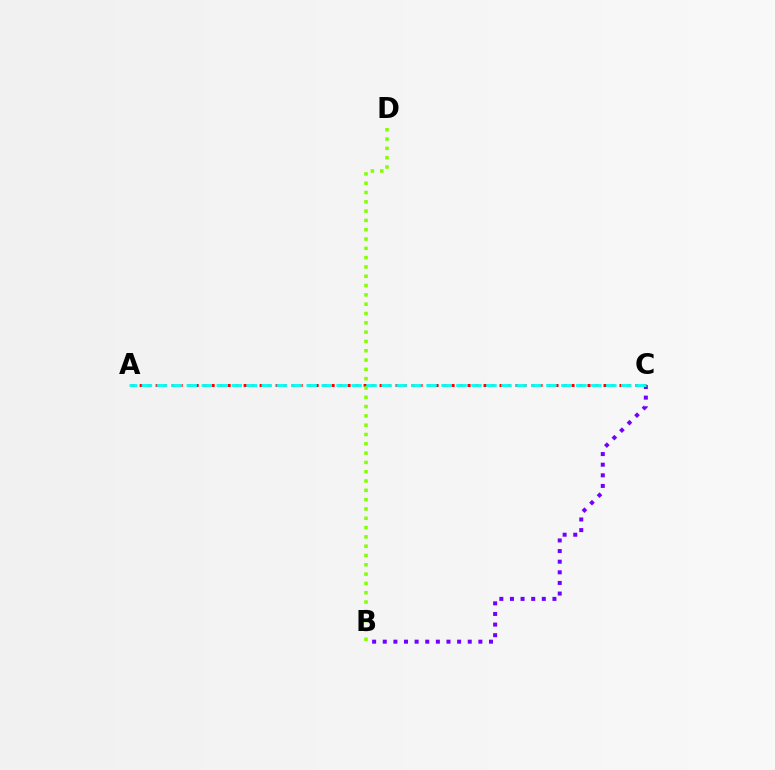{('B', 'C'): [{'color': '#7200ff', 'line_style': 'dotted', 'thickness': 2.89}], ('A', 'C'): [{'color': '#ff0000', 'line_style': 'dotted', 'thickness': 2.17}, {'color': '#00fff6', 'line_style': 'dashed', 'thickness': 2.04}], ('B', 'D'): [{'color': '#84ff00', 'line_style': 'dotted', 'thickness': 2.53}]}